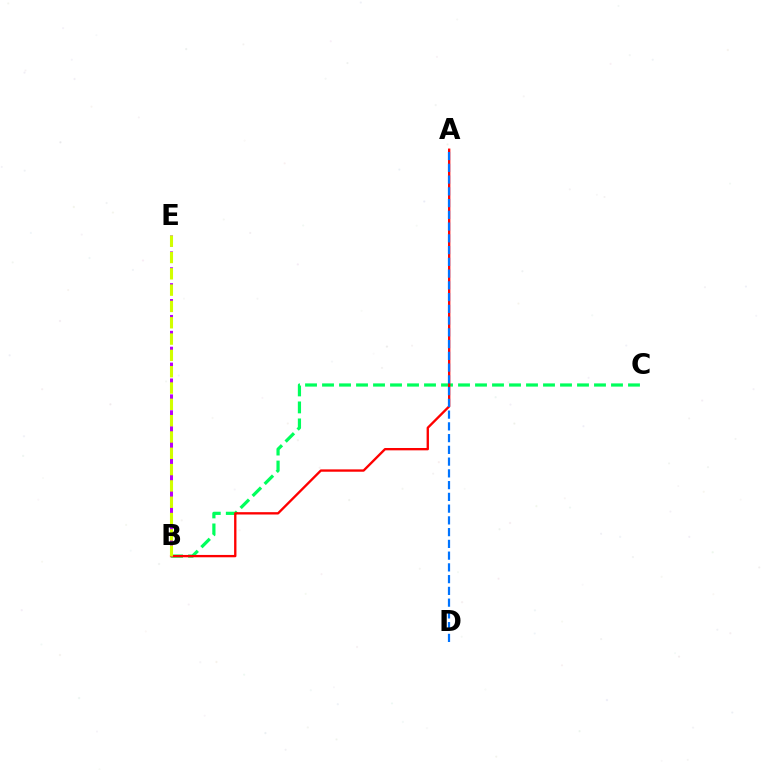{('B', 'C'): [{'color': '#00ff5c', 'line_style': 'dashed', 'thickness': 2.31}], ('A', 'B'): [{'color': '#ff0000', 'line_style': 'solid', 'thickness': 1.69}], ('A', 'D'): [{'color': '#0074ff', 'line_style': 'dashed', 'thickness': 1.6}], ('B', 'E'): [{'color': '#b900ff', 'line_style': 'dashed', 'thickness': 2.16}, {'color': '#d1ff00', 'line_style': 'dashed', 'thickness': 2.22}]}